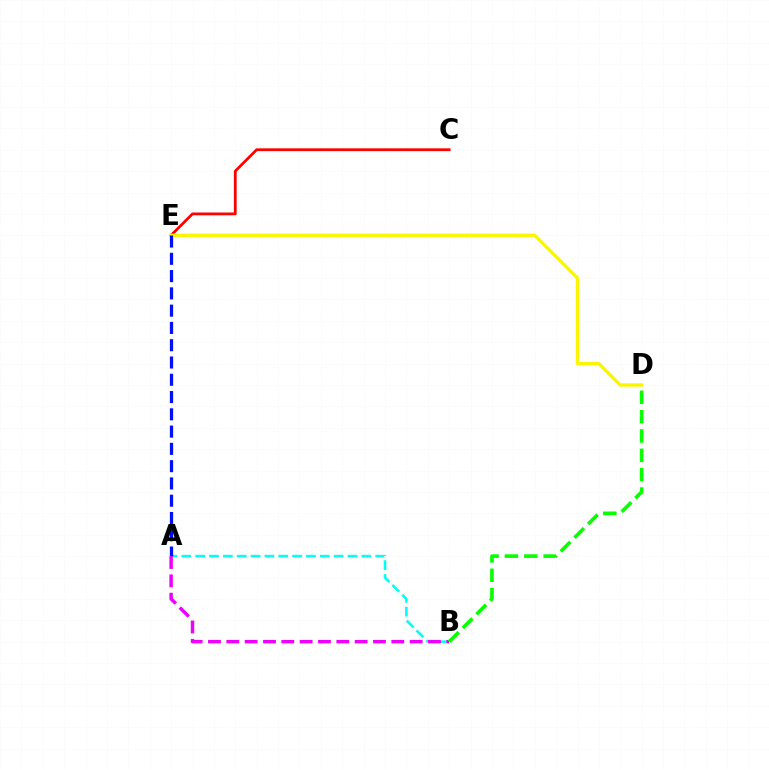{('C', 'E'): [{'color': '#ff0000', 'line_style': 'solid', 'thickness': 2.0}], ('A', 'B'): [{'color': '#00fff6', 'line_style': 'dashed', 'thickness': 1.88}, {'color': '#ee00ff', 'line_style': 'dashed', 'thickness': 2.49}], ('D', 'E'): [{'color': '#fcf500', 'line_style': 'solid', 'thickness': 2.41}], ('A', 'E'): [{'color': '#0010ff', 'line_style': 'dashed', 'thickness': 2.35}], ('B', 'D'): [{'color': '#08ff00', 'line_style': 'dashed', 'thickness': 2.63}]}